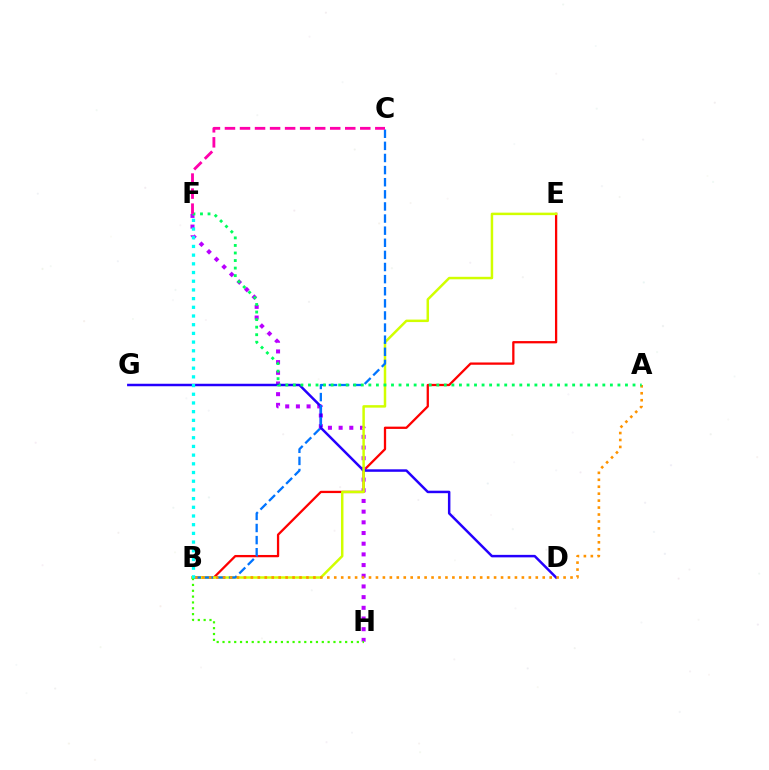{('B', 'E'): [{'color': '#ff0000', 'line_style': 'solid', 'thickness': 1.65}, {'color': '#d1ff00', 'line_style': 'solid', 'thickness': 1.79}], ('F', 'H'): [{'color': '#b900ff', 'line_style': 'dotted', 'thickness': 2.9}], ('D', 'G'): [{'color': '#2500ff', 'line_style': 'solid', 'thickness': 1.79}], ('B', 'C'): [{'color': '#0074ff', 'line_style': 'dashed', 'thickness': 1.65}], ('B', 'H'): [{'color': '#3dff00', 'line_style': 'dotted', 'thickness': 1.59}], ('A', 'B'): [{'color': '#ff9400', 'line_style': 'dotted', 'thickness': 1.89}], ('A', 'F'): [{'color': '#00ff5c', 'line_style': 'dotted', 'thickness': 2.05}], ('C', 'F'): [{'color': '#ff00ac', 'line_style': 'dashed', 'thickness': 2.04}], ('B', 'F'): [{'color': '#00fff6', 'line_style': 'dotted', 'thickness': 2.36}]}